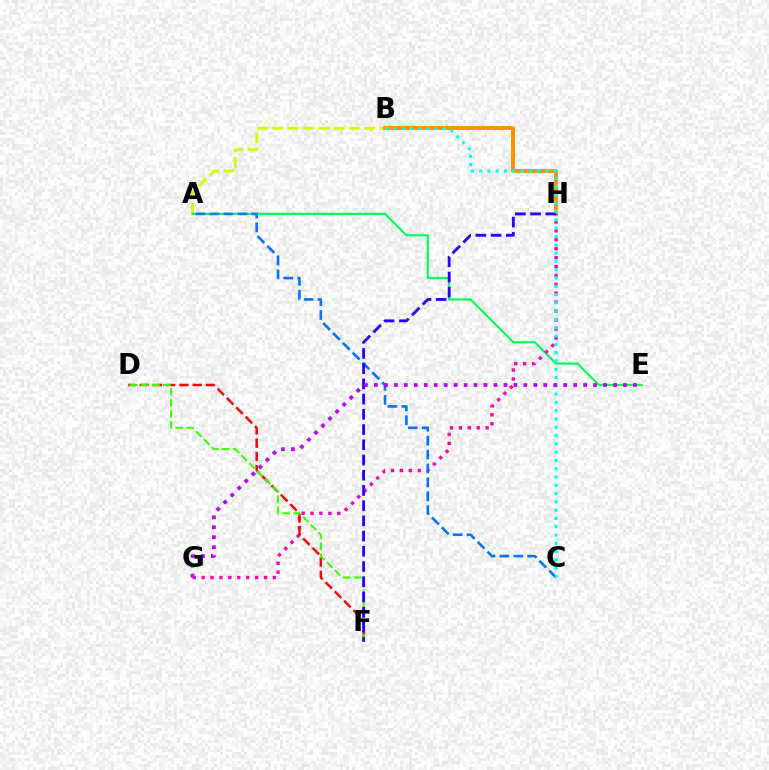{('A', 'B'): [{'color': '#d1ff00', 'line_style': 'dashed', 'thickness': 2.08}], ('B', 'H'): [{'color': '#ff9400', 'line_style': 'solid', 'thickness': 2.81}], ('A', 'E'): [{'color': '#00ff5c', 'line_style': 'solid', 'thickness': 1.58}], ('G', 'H'): [{'color': '#ff00ac', 'line_style': 'dotted', 'thickness': 2.42}], ('A', 'C'): [{'color': '#0074ff', 'line_style': 'dashed', 'thickness': 1.89}], ('D', 'F'): [{'color': '#ff0000', 'line_style': 'dashed', 'thickness': 1.8}, {'color': '#3dff00', 'line_style': 'dashed', 'thickness': 1.5}], ('F', 'H'): [{'color': '#2500ff', 'line_style': 'dashed', 'thickness': 2.07}], ('B', 'C'): [{'color': '#00fff6', 'line_style': 'dotted', 'thickness': 2.25}], ('E', 'G'): [{'color': '#b900ff', 'line_style': 'dotted', 'thickness': 2.71}]}